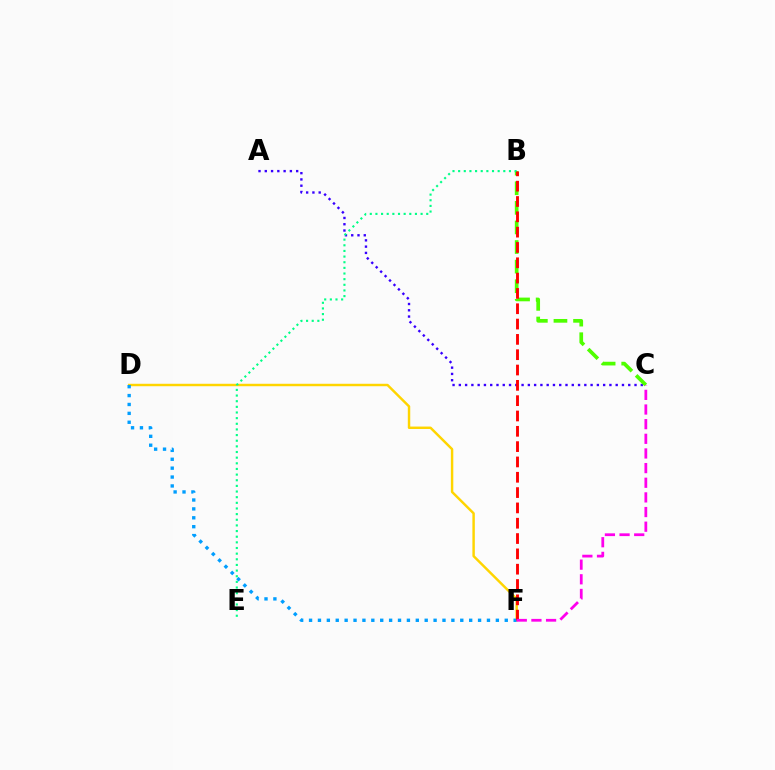{('A', 'C'): [{'color': '#3700ff', 'line_style': 'dotted', 'thickness': 1.7}], ('B', 'C'): [{'color': '#4fff00', 'line_style': 'dashed', 'thickness': 2.66}], ('D', 'F'): [{'color': '#ffd500', 'line_style': 'solid', 'thickness': 1.76}, {'color': '#009eff', 'line_style': 'dotted', 'thickness': 2.42}], ('B', 'E'): [{'color': '#00ff86', 'line_style': 'dotted', 'thickness': 1.53}], ('B', 'F'): [{'color': '#ff0000', 'line_style': 'dashed', 'thickness': 2.08}], ('C', 'F'): [{'color': '#ff00ed', 'line_style': 'dashed', 'thickness': 1.99}]}